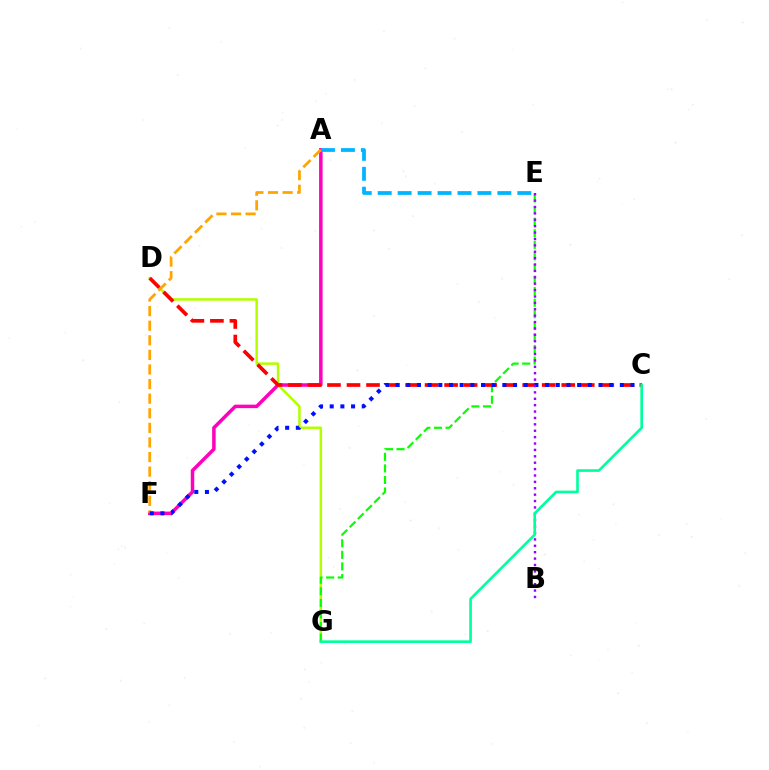{('A', 'F'): [{'color': '#ff00bd', 'line_style': 'solid', 'thickness': 2.52}, {'color': '#ffa500', 'line_style': 'dashed', 'thickness': 1.98}], ('D', 'G'): [{'color': '#b3ff00', 'line_style': 'solid', 'thickness': 1.82}], ('E', 'G'): [{'color': '#08ff00', 'line_style': 'dashed', 'thickness': 1.57}], ('C', 'D'): [{'color': '#ff0000', 'line_style': 'dashed', 'thickness': 2.65}], ('C', 'F'): [{'color': '#0010ff', 'line_style': 'dotted', 'thickness': 2.9}], ('A', 'E'): [{'color': '#00b5ff', 'line_style': 'dashed', 'thickness': 2.71}], ('B', 'E'): [{'color': '#9b00ff', 'line_style': 'dotted', 'thickness': 1.74}], ('C', 'G'): [{'color': '#00ff9d', 'line_style': 'solid', 'thickness': 1.9}]}